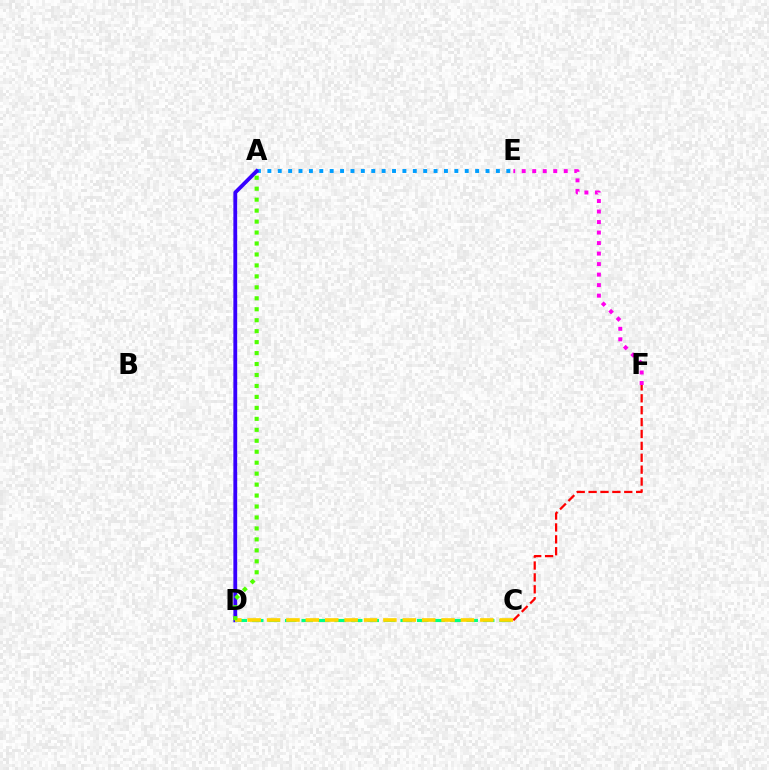{('A', 'E'): [{'color': '#009eff', 'line_style': 'dotted', 'thickness': 2.82}], ('C', 'F'): [{'color': '#ff0000', 'line_style': 'dashed', 'thickness': 1.62}], ('E', 'F'): [{'color': '#ff00ed', 'line_style': 'dotted', 'thickness': 2.86}], ('A', 'D'): [{'color': '#3700ff', 'line_style': 'solid', 'thickness': 2.75}, {'color': '#4fff00', 'line_style': 'dotted', 'thickness': 2.98}], ('C', 'D'): [{'color': '#00ff86', 'line_style': 'dashed', 'thickness': 2.24}, {'color': '#ffd500', 'line_style': 'dashed', 'thickness': 2.63}]}